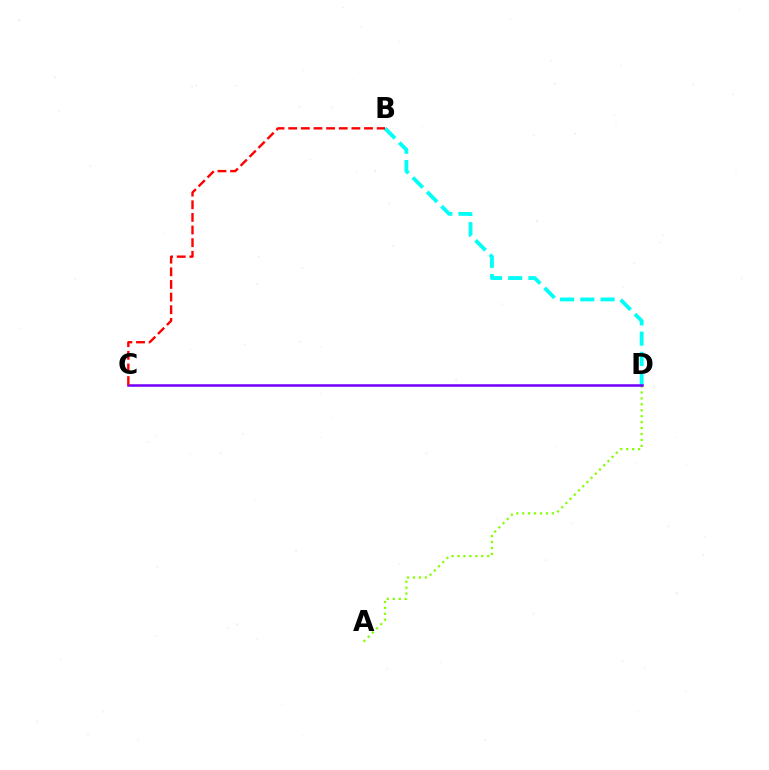{('A', 'D'): [{'color': '#84ff00', 'line_style': 'dotted', 'thickness': 1.61}], ('B', 'D'): [{'color': '#00fff6', 'line_style': 'dashed', 'thickness': 2.75}], ('C', 'D'): [{'color': '#7200ff', 'line_style': 'solid', 'thickness': 1.82}], ('B', 'C'): [{'color': '#ff0000', 'line_style': 'dashed', 'thickness': 1.72}]}